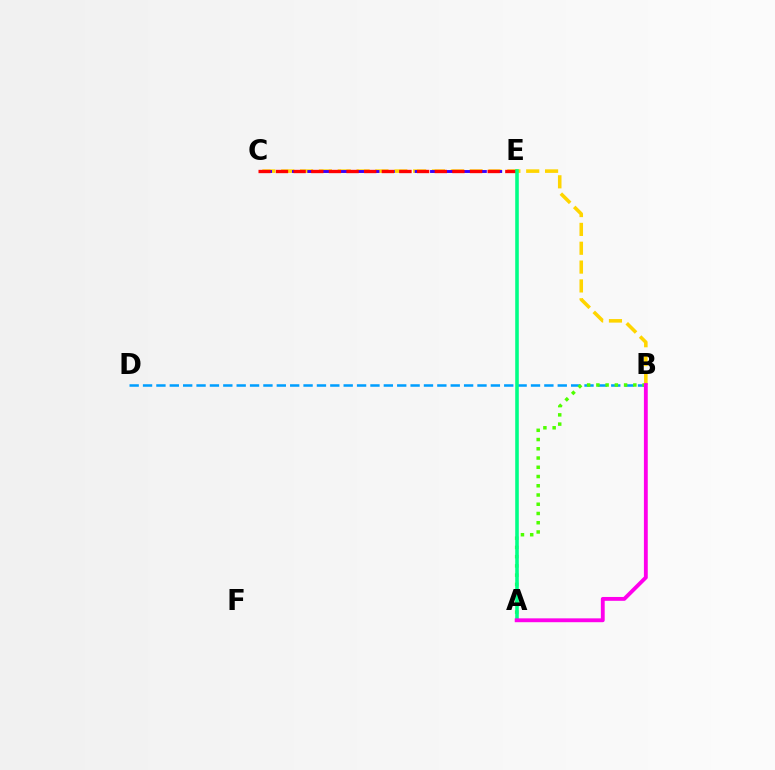{('B', 'D'): [{'color': '#009eff', 'line_style': 'dashed', 'thickness': 1.82}], ('B', 'C'): [{'color': '#ffd500', 'line_style': 'dashed', 'thickness': 2.56}], ('C', 'E'): [{'color': '#3700ff', 'line_style': 'dashed', 'thickness': 2.08}, {'color': '#ff0000', 'line_style': 'dashed', 'thickness': 2.4}], ('A', 'B'): [{'color': '#4fff00', 'line_style': 'dotted', 'thickness': 2.51}, {'color': '#ff00ed', 'line_style': 'solid', 'thickness': 2.77}], ('A', 'E'): [{'color': '#00ff86', 'line_style': 'solid', 'thickness': 2.58}]}